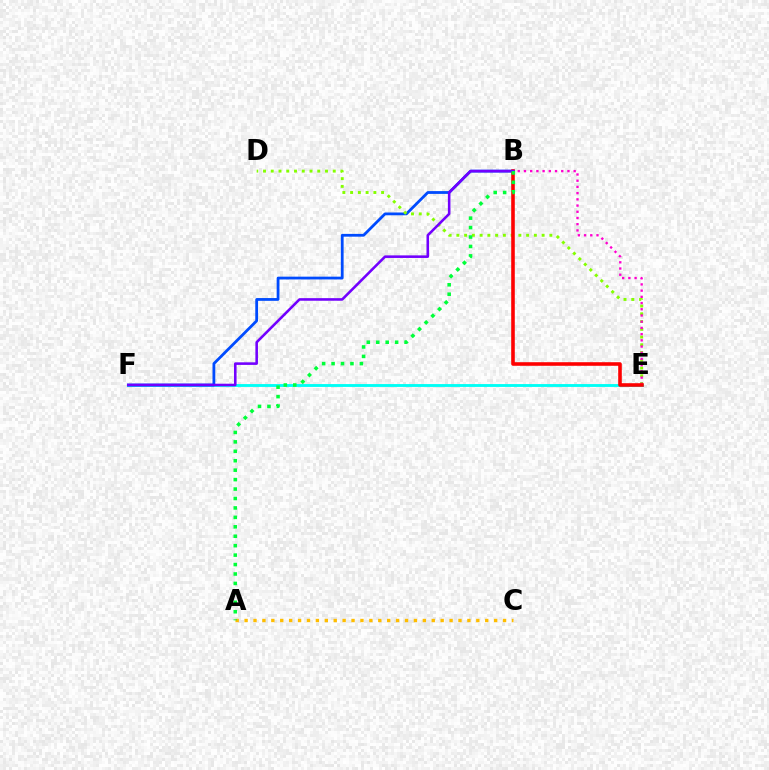{('E', 'F'): [{'color': '#00fff6', 'line_style': 'solid', 'thickness': 2.06}], ('A', 'C'): [{'color': '#ffbd00', 'line_style': 'dotted', 'thickness': 2.42}], ('B', 'F'): [{'color': '#004bff', 'line_style': 'solid', 'thickness': 2.01}, {'color': '#7200ff', 'line_style': 'solid', 'thickness': 1.85}], ('D', 'E'): [{'color': '#84ff00', 'line_style': 'dotted', 'thickness': 2.11}], ('B', 'E'): [{'color': '#ff00cf', 'line_style': 'dotted', 'thickness': 1.69}, {'color': '#ff0000', 'line_style': 'solid', 'thickness': 2.58}], ('A', 'B'): [{'color': '#00ff39', 'line_style': 'dotted', 'thickness': 2.56}]}